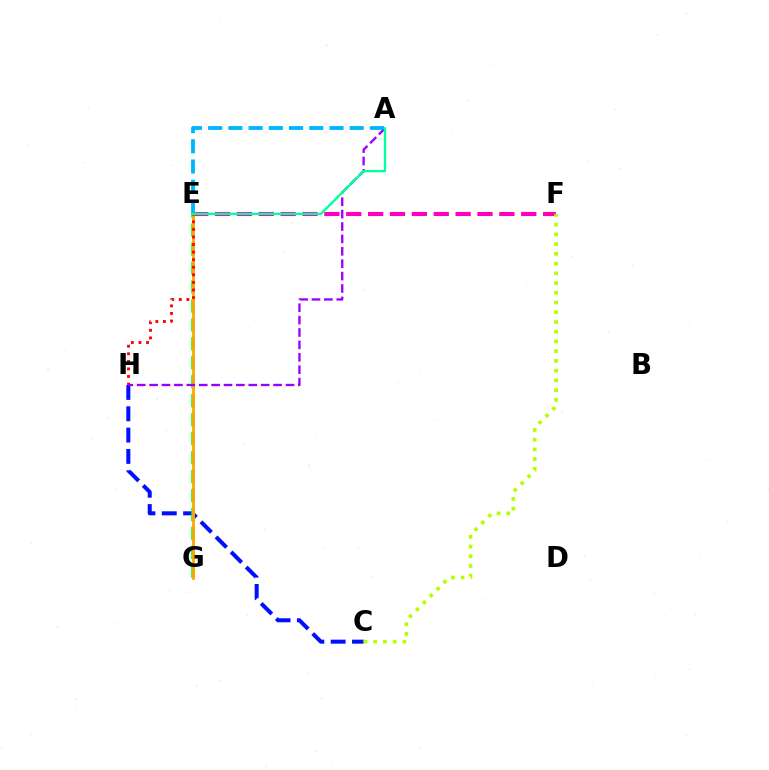{('E', 'F'): [{'color': '#ff00bd', 'line_style': 'dashed', 'thickness': 2.97}], ('C', 'H'): [{'color': '#0010ff', 'line_style': 'dashed', 'thickness': 2.9}], ('E', 'G'): [{'color': '#08ff00', 'line_style': 'dashed', 'thickness': 2.58}, {'color': '#ffa500', 'line_style': 'solid', 'thickness': 1.97}], ('E', 'H'): [{'color': '#ff0000', 'line_style': 'dotted', 'thickness': 2.06}], ('A', 'H'): [{'color': '#9b00ff', 'line_style': 'dashed', 'thickness': 1.68}], ('A', 'E'): [{'color': '#00b5ff', 'line_style': 'dashed', 'thickness': 2.75}, {'color': '#00ff9d', 'line_style': 'solid', 'thickness': 1.69}], ('C', 'F'): [{'color': '#b3ff00', 'line_style': 'dotted', 'thickness': 2.64}]}